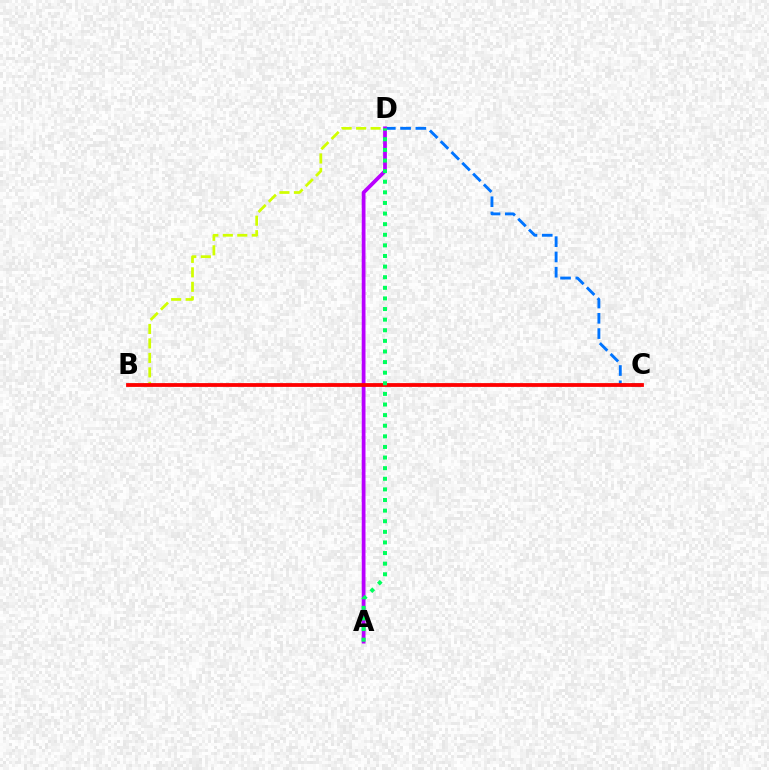{('C', 'D'): [{'color': '#0074ff', 'line_style': 'dashed', 'thickness': 2.07}], ('B', 'D'): [{'color': '#d1ff00', 'line_style': 'dashed', 'thickness': 1.97}], ('A', 'D'): [{'color': '#b900ff', 'line_style': 'solid', 'thickness': 2.71}, {'color': '#00ff5c', 'line_style': 'dotted', 'thickness': 2.88}], ('B', 'C'): [{'color': '#ff0000', 'line_style': 'solid', 'thickness': 2.73}]}